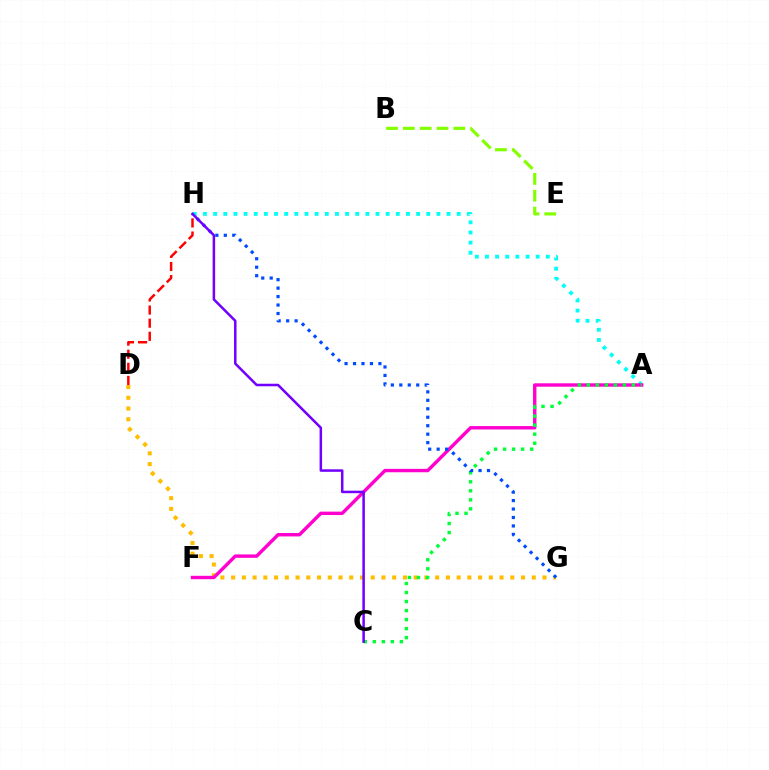{('A', 'H'): [{'color': '#00fff6', 'line_style': 'dotted', 'thickness': 2.76}], ('D', 'G'): [{'color': '#ffbd00', 'line_style': 'dotted', 'thickness': 2.92}], ('B', 'E'): [{'color': '#84ff00', 'line_style': 'dashed', 'thickness': 2.29}], ('D', 'H'): [{'color': '#ff0000', 'line_style': 'dashed', 'thickness': 1.78}], ('A', 'F'): [{'color': '#ff00cf', 'line_style': 'solid', 'thickness': 2.45}], ('A', 'C'): [{'color': '#00ff39', 'line_style': 'dotted', 'thickness': 2.45}], ('G', 'H'): [{'color': '#004bff', 'line_style': 'dotted', 'thickness': 2.3}], ('C', 'H'): [{'color': '#7200ff', 'line_style': 'solid', 'thickness': 1.81}]}